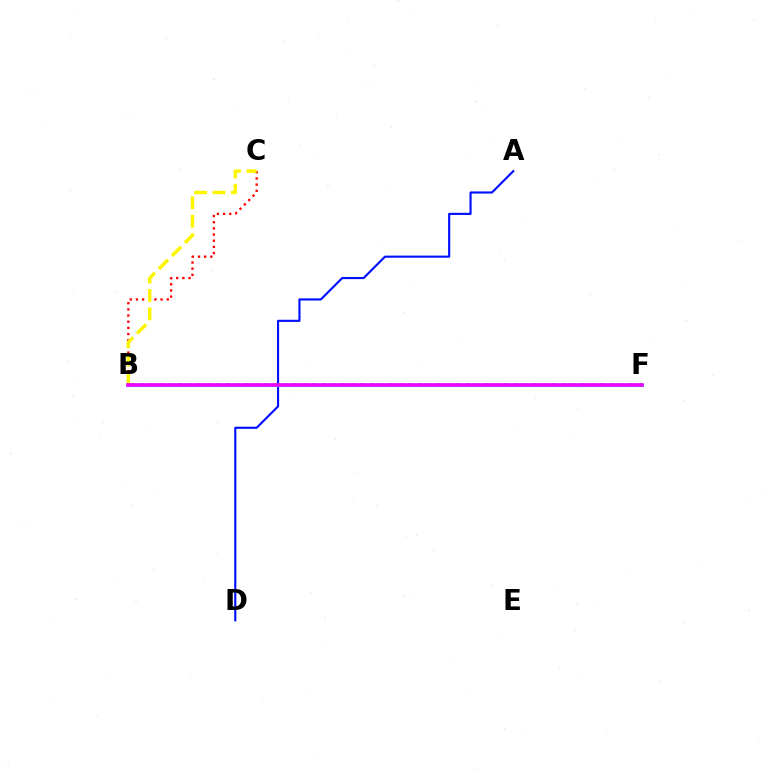{('A', 'D'): [{'color': '#0010ff', 'line_style': 'solid', 'thickness': 1.54}], ('B', 'C'): [{'color': '#ff0000', 'line_style': 'dotted', 'thickness': 1.68}, {'color': '#fcf500', 'line_style': 'dashed', 'thickness': 2.5}], ('B', 'F'): [{'color': '#08ff00', 'line_style': 'dotted', 'thickness': 2.6}, {'color': '#00fff6', 'line_style': 'solid', 'thickness': 2.25}, {'color': '#ee00ff', 'line_style': 'solid', 'thickness': 2.63}]}